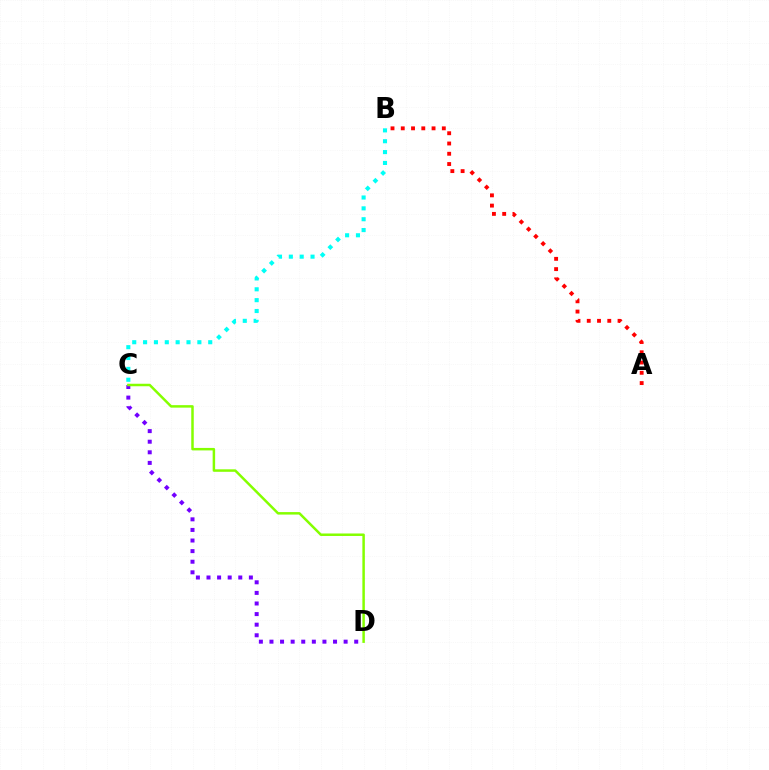{('A', 'B'): [{'color': '#ff0000', 'line_style': 'dotted', 'thickness': 2.79}], ('C', 'D'): [{'color': '#7200ff', 'line_style': 'dotted', 'thickness': 2.88}, {'color': '#84ff00', 'line_style': 'solid', 'thickness': 1.79}], ('B', 'C'): [{'color': '#00fff6', 'line_style': 'dotted', 'thickness': 2.95}]}